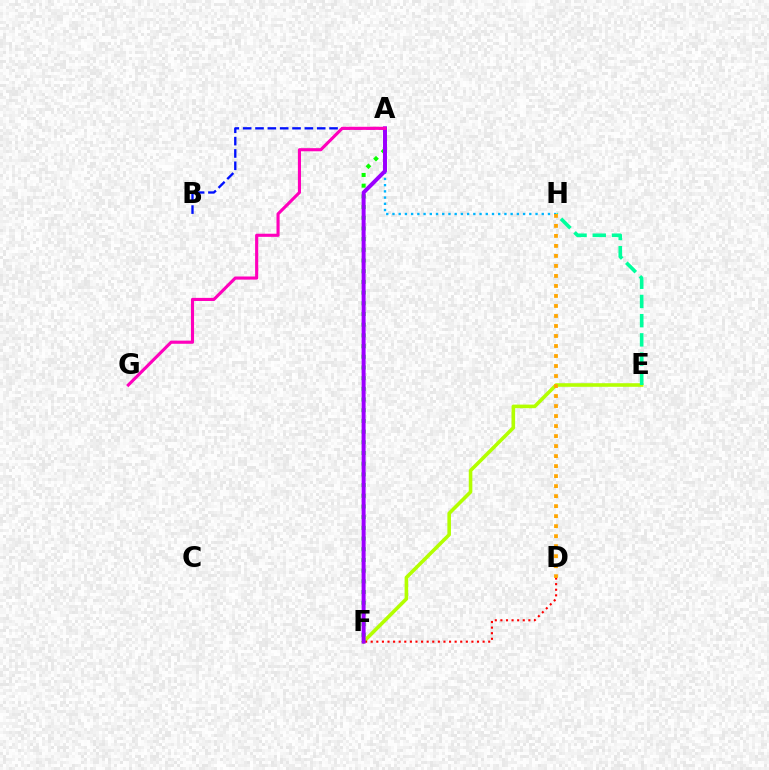{('A', 'F'): [{'color': '#08ff00', 'line_style': 'dotted', 'thickness': 2.91}, {'color': '#9b00ff', 'line_style': 'solid', 'thickness': 2.86}], ('E', 'F'): [{'color': '#b3ff00', 'line_style': 'solid', 'thickness': 2.58}], ('D', 'F'): [{'color': '#ff0000', 'line_style': 'dotted', 'thickness': 1.52}], ('A', 'B'): [{'color': '#0010ff', 'line_style': 'dashed', 'thickness': 1.68}], ('E', 'H'): [{'color': '#00ff9d', 'line_style': 'dashed', 'thickness': 2.61}], ('A', 'H'): [{'color': '#00b5ff', 'line_style': 'dotted', 'thickness': 1.69}], ('D', 'H'): [{'color': '#ffa500', 'line_style': 'dotted', 'thickness': 2.72}], ('A', 'G'): [{'color': '#ff00bd', 'line_style': 'solid', 'thickness': 2.24}]}